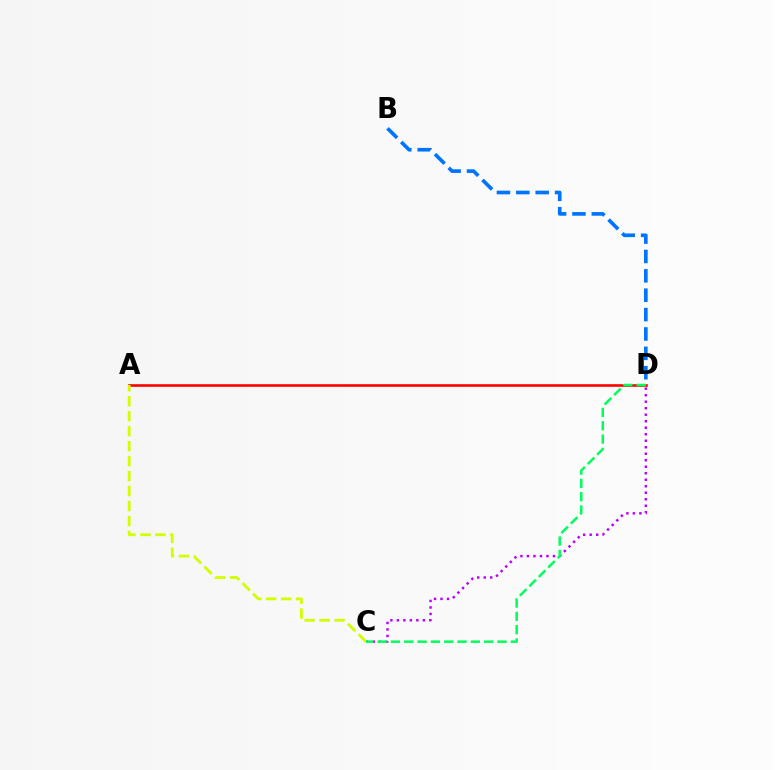{('A', 'D'): [{'color': '#ff0000', 'line_style': 'solid', 'thickness': 1.89}], ('C', 'D'): [{'color': '#b900ff', 'line_style': 'dotted', 'thickness': 1.77}, {'color': '#00ff5c', 'line_style': 'dashed', 'thickness': 1.81}], ('A', 'C'): [{'color': '#d1ff00', 'line_style': 'dashed', 'thickness': 2.03}], ('B', 'D'): [{'color': '#0074ff', 'line_style': 'dashed', 'thickness': 2.63}]}